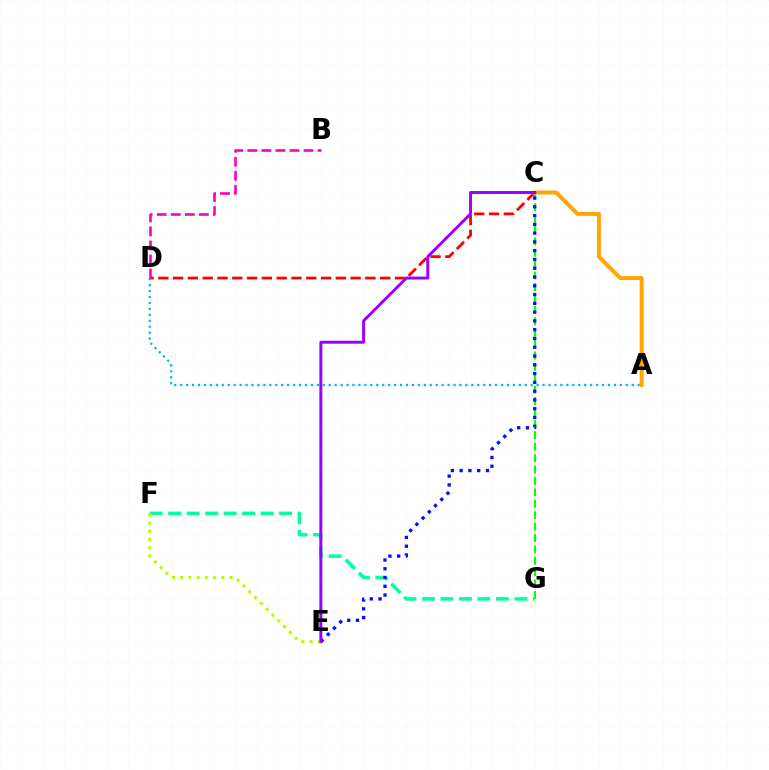{('F', 'G'): [{'color': '#00ff9d', 'line_style': 'dashed', 'thickness': 2.51}], ('C', 'D'): [{'color': '#ff0000', 'line_style': 'dashed', 'thickness': 2.01}], ('C', 'G'): [{'color': '#08ff00', 'line_style': 'dashed', 'thickness': 1.55}], ('A', 'D'): [{'color': '#00b5ff', 'line_style': 'dotted', 'thickness': 1.61}], ('C', 'E'): [{'color': '#0010ff', 'line_style': 'dotted', 'thickness': 2.39}, {'color': '#9b00ff', 'line_style': 'solid', 'thickness': 2.14}], ('A', 'C'): [{'color': '#ffa500', 'line_style': 'solid', 'thickness': 2.86}], ('E', 'F'): [{'color': '#b3ff00', 'line_style': 'dotted', 'thickness': 2.23}], ('B', 'D'): [{'color': '#ff00bd', 'line_style': 'dashed', 'thickness': 1.91}]}